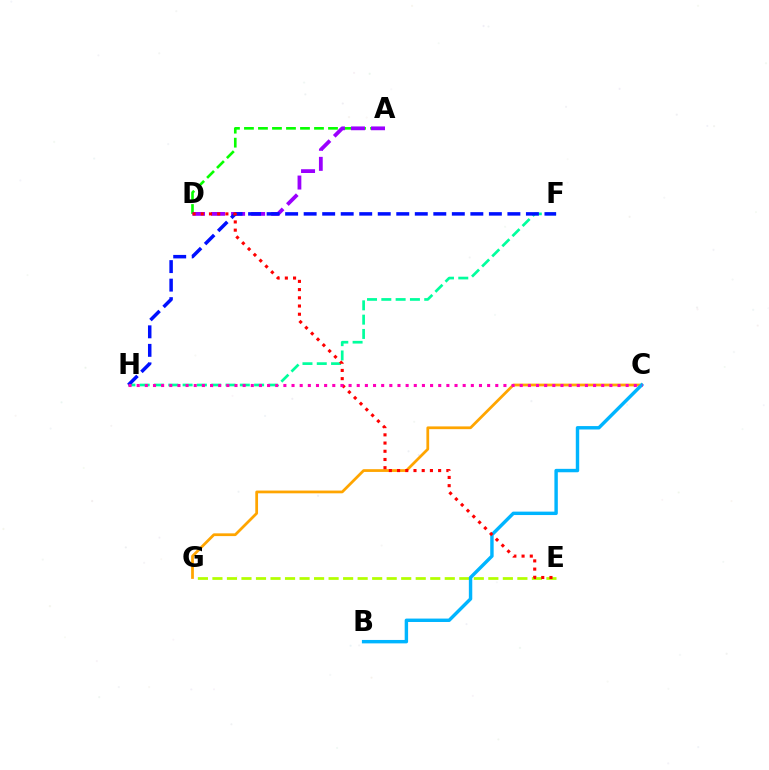{('A', 'D'): [{'color': '#08ff00', 'line_style': 'dashed', 'thickness': 1.9}, {'color': '#9b00ff', 'line_style': 'dashed', 'thickness': 2.72}], ('F', 'H'): [{'color': '#00ff9d', 'line_style': 'dashed', 'thickness': 1.94}, {'color': '#0010ff', 'line_style': 'dashed', 'thickness': 2.52}], ('E', 'G'): [{'color': '#b3ff00', 'line_style': 'dashed', 'thickness': 1.97}], ('C', 'G'): [{'color': '#ffa500', 'line_style': 'solid', 'thickness': 1.98}], ('B', 'C'): [{'color': '#00b5ff', 'line_style': 'solid', 'thickness': 2.46}], ('D', 'E'): [{'color': '#ff0000', 'line_style': 'dotted', 'thickness': 2.23}], ('C', 'H'): [{'color': '#ff00bd', 'line_style': 'dotted', 'thickness': 2.21}]}